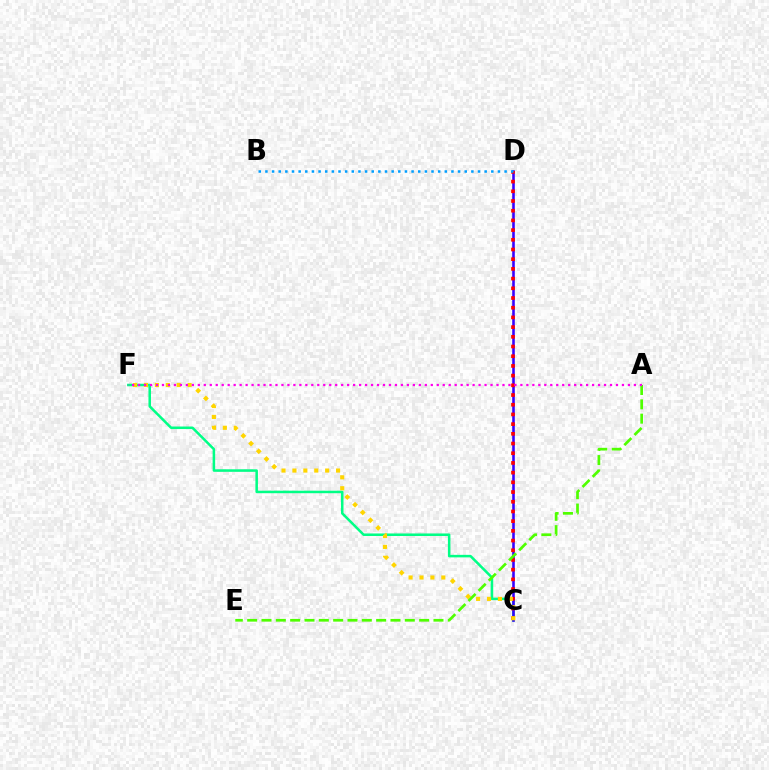{('C', 'F'): [{'color': '#00ff86', 'line_style': 'solid', 'thickness': 1.82}, {'color': '#ffd500', 'line_style': 'dotted', 'thickness': 2.96}], ('C', 'D'): [{'color': '#3700ff', 'line_style': 'solid', 'thickness': 1.86}, {'color': '#ff0000', 'line_style': 'dotted', 'thickness': 2.64}], ('B', 'D'): [{'color': '#009eff', 'line_style': 'dotted', 'thickness': 1.81}], ('A', 'E'): [{'color': '#4fff00', 'line_style': 'dashed', 'thickness': 1.95}], ('A', 'F'): [{'color': '#ff00ed', 'line_style': 'dotted', 'thickness': 1.62}]}